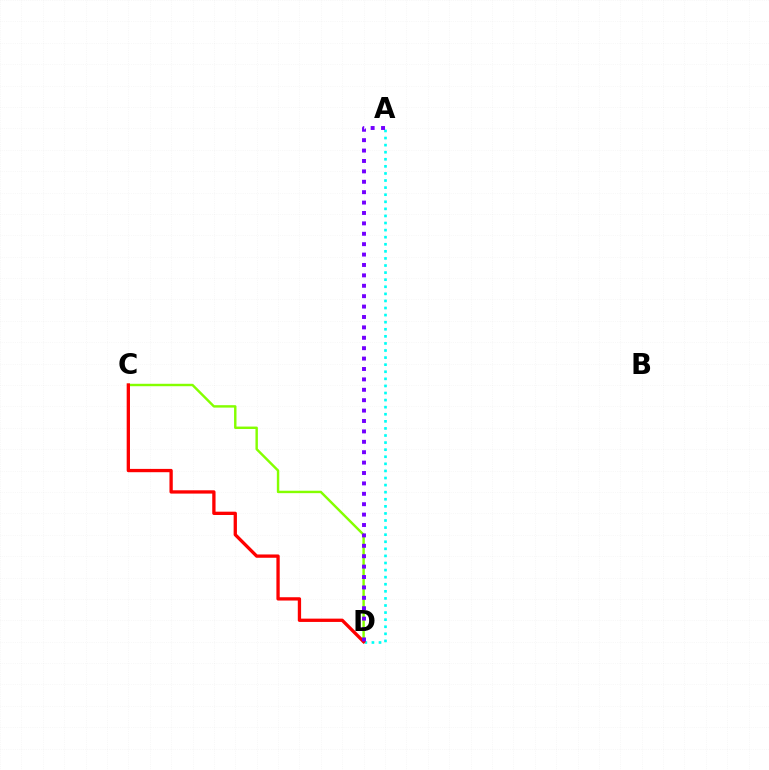{('A', 'D'): [{'color': '#00fff6', 'line_style': 'dotted', 'thickness': 1.92}, {'color': '#7200ff', 'line_style': 'dotted', 'thickness': 2.83}], ('C', 'D'): [{'color': '#84ff00', 'line_style': 'solid', 'thickness': 1.75}, {'color': '#ff0000', 'line_style': 'solid', 'thickness': 2.38}]}